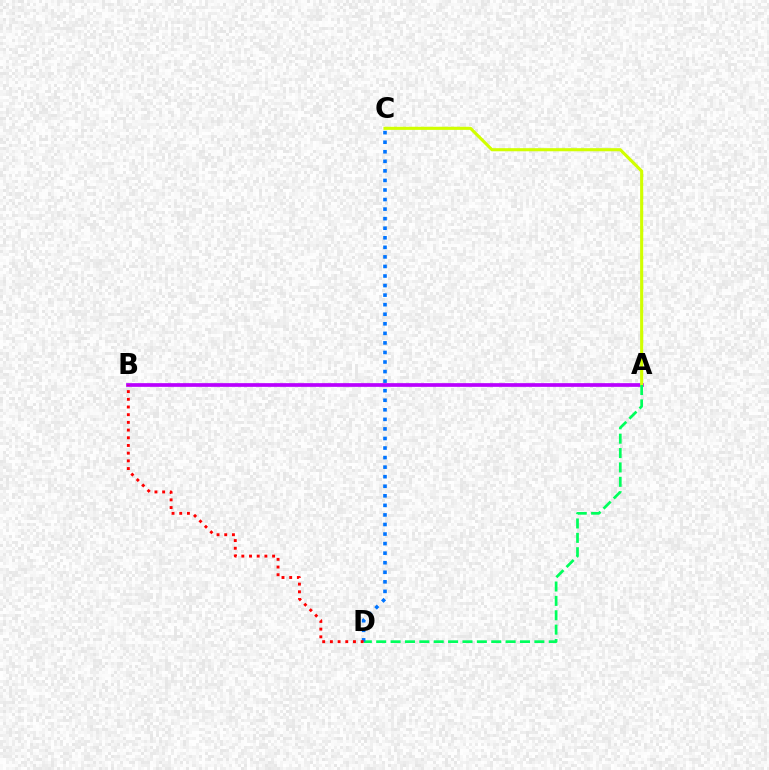{('A', 'B'): [{'color': '#b900ff', 'line_style': 'solid', 'thickness': 2.66}], ('A', 'C'): [{'color': '#d1ff00', 'line_style': 'solid', 'thickness': 2.23}], ('A', 'D'): [{'color': '#00ff5c', 'line_style': 'dashed', 'thickness': 1.95}], ('C', 'D'): [{'color': '#0074ff', 'line_style': 'dotted', 'thickness': 2.6}], ('B', 'D'): [{'color': '#ff0000', 'line_style': 'dotted', 'thickness': 2.09}]}